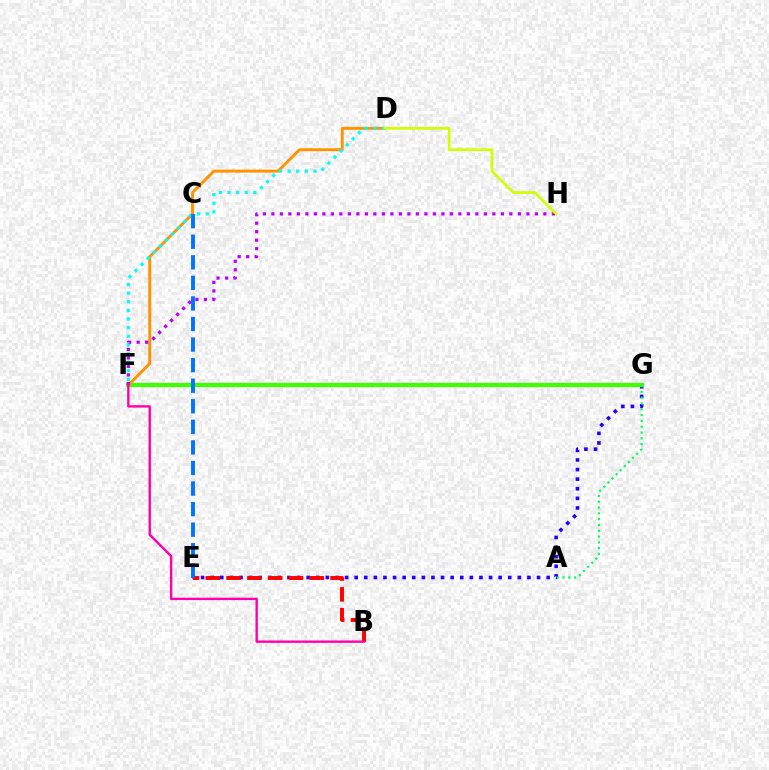{('E', 'G'): [{'color': '#2500ff', 'line_style': 'dotted', 'thickness': 2.61}], ('F', 'G'): [{'color': '#3dff00', 'line_style': 'solid', 'thickness': 2.98}], ('A', 'G'): [{'color': '#00ff5c', 'line_style': 'dotted', 'thickness': 1.58}], ('D', 'F'): [{'color': '#ff9400', 'line_style': 'solid', 'thickness': 2.12}, {'color': '#00fff6', 'line_style': 'dotted', 'thickness': 2.34}], ('F', 'H'): [{'color': '#b900ff', 'line_style': 'dotted', 'thickness': 2.31}], ('B', 'E'): [{'color': '#ff0000', 'line_style': 'dashed', 'thickness': 2.82}], ('D', 'H'): [{'color': '#d1ff00', 'line_style': 'solid', 'thickness': 1.9}], ('C', 'E'): [{'color': '#0074ff', 'line_style': 'dashed', 'thickness': 2.79}], ('B', 'F'): [{'color': '#ff00ac', 'line_style': 'solid', 'thickness': 1.72}]}